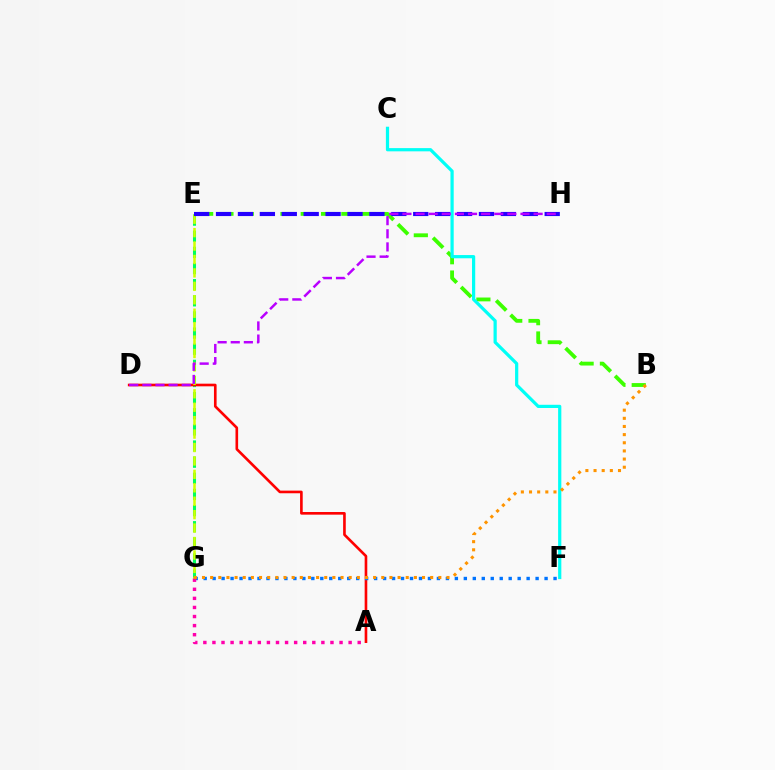{('B', 'E'): [{'color': '#3dff00', 'line_style': 'dashed', 'thickness': 2.76}], ('E', 'G'): [{'color': '#00ff5c', 'line_style': 'dashed', 'thickness': 2.19}, {'color': '#d1ff00', 'line_style': 'dashed', 'thickness': 1.82}], ('A', 'D'): [{'color': '#ff0000', 'line_style': 'solid', 'thickness': 1.9}], ('F', 'G'): [{'color': '#0074ff', 'line_style': 'dotted', 'thickness': 2.44}], ('C', 'F'): [{'color': '#00fff6', 'line_style': 'solid', 'thickness': 2.32}], ('E', 'H'): [{'color': '#2500ff', 'line_style': 'dashed', 'thickness': 2.98}], ('D', 'H'): [{'color': '#b900ff', 'line_style': 'dashed', 'thickness': 1.78}], ('A', 'G'): [{'color': '#ff00ac', 'line_style': 'dotted', 'thickness': 2.47}], ('B', 'G'): [{'color': '#ff9400', 'line_style': 'dotted', 'thickness': 2.21}]}